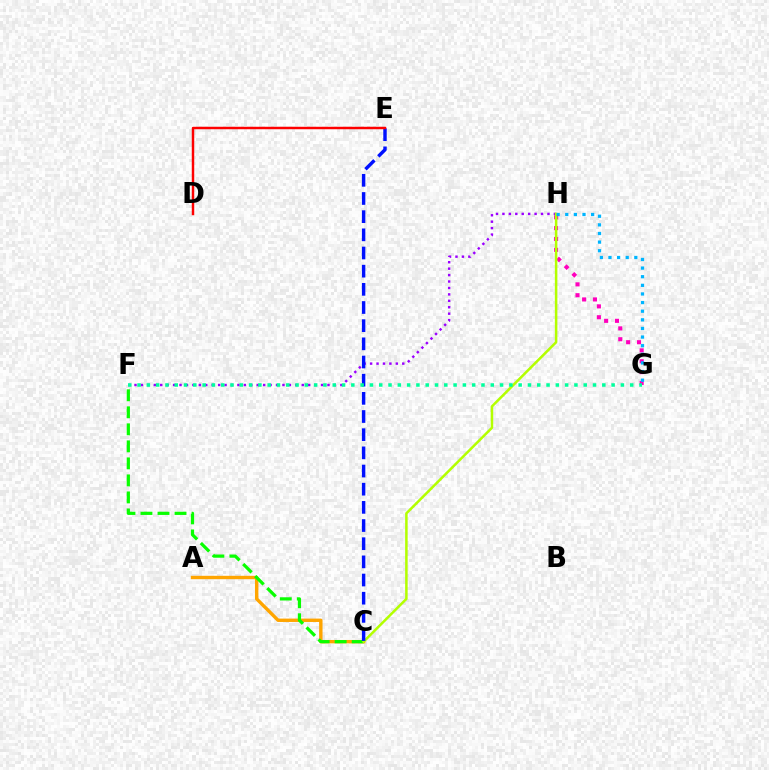{('A', 'C'): [{'color': '#ffa500', 'line_style': 'solid', 'thickness': 2.44}], ('F', 'H'): [{'color': '#9b00ff', 'line_style': 'dotted', 'thickness': 1.75}], ('C', 'F'): [{'color': '#08ff00', 'line_style': 'dashed', 'thickness': 2.31}], ('G', 'H'): [{'color': '#ff00bd', 'line_style': 'dotted', 'thickness': 2.95}, {'color': '#00b5ff', 'line_style': 'dotted', 'thickness': 2.34}], ('C', 'H'): [{'color': '#b3ff00', 'line_style': 'solid', 'thickness': 1.82}], ('C', 'E'): [{'color': '#0010ff', 'line_style': 'dashed', 'thickness': 2.47}], ('D', 'E'): [{'color': '#ff0000', 'line_style': 'solid', 'thickness': 1.77}], ('F', 'G'): [{'color': '#00ff9d', 'line_style': 'dotted', 'thickness': 2.53}]}